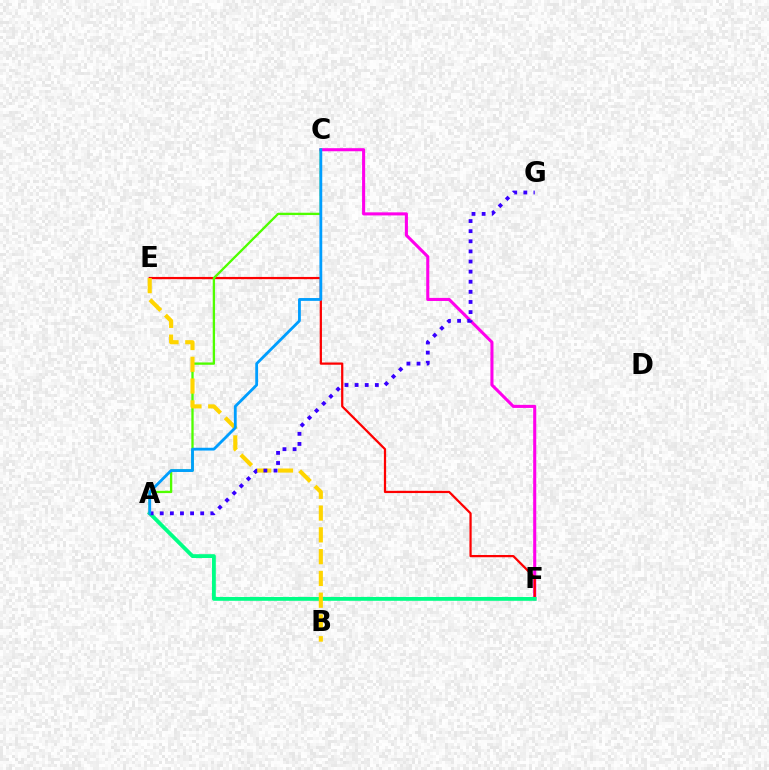{('C', 'F'): [{'color': '#ff00ed', 'line_style': 'solid', 'thickness': 2.21}], ('E', 'F'): [{'color': '#ff0000', 'line_style': 'solid', 'thickness': 1.61}], ('A', 'F'): [{'color': '#00ff86', 'line_style': 'solid', 'thickness': 2.76}], ('A', 'C'): [{'color': '#4fff00', 'line_style': 'solid', 'thickness': 1.67}, {'color': '#009eff', 'line_style': 'solid', 'thickness': 2.03}], ('B', 'E'): [{'color': '#ffd500', 'line_style': 'dashed', 'thickness': 2.96}], ('A', 'G'): [{'color': '#3700ff', 'line_style': 'dotted', 'thickness': 2.75}]}